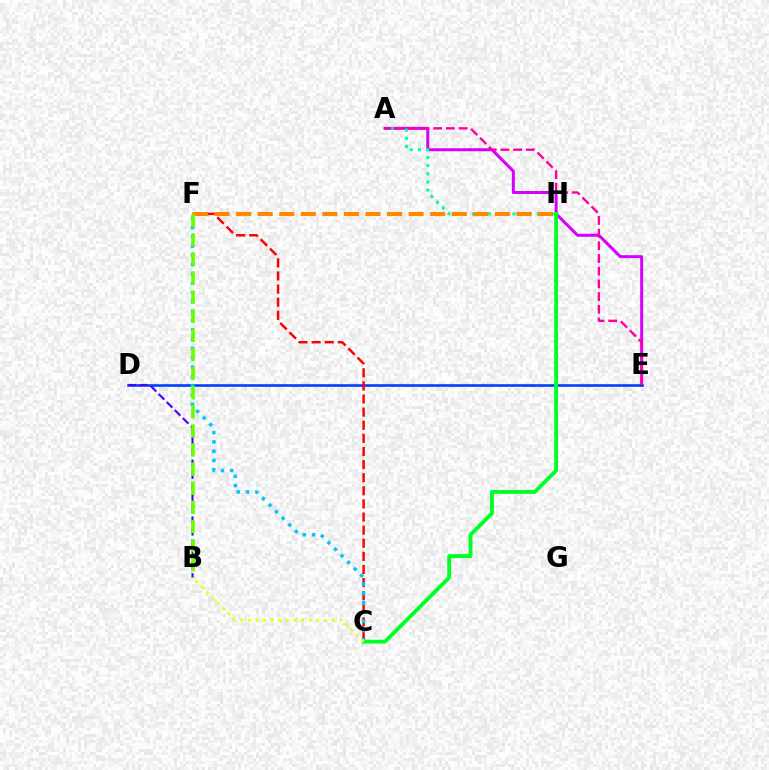{('A', 'E'): [{'color': '#d600ff', 'line_style': 'solid', 'thickness': 2.16}, {'color': '#ff00a0', 'line_style': 'dashed', 'thickness': 1.72}], ('D', 'E'): [{'color': '#003fff', 'line_style': 'solid', 'thickness': 1.88}], ('A', 'H'): [{'color': '#00ffaf', 'line_style': 'dotted', 'thickness': 2.21}], ('C', 'F'): [{'color': '#ff0000', 'line_style': 'dashed', 'thickness': 1.78}, {'color': '#00c7ff', 'line_style': 'dotted', 'thickness': 2.53}], ('F', 'H'): [{'color': '#ff8800', 'line_style': 'dashed', 'thickness': 2.93}], ('B', 'D'): [{'color': '#4f00ff', 'line_style': 'dashed', 'thickness': 1.54}], ('C', 'H'): [{'color': '#00ff27', 'line_style': 'solid', 'thickness': 2.77}], ('B', 'C'): [{'color': '#eeff00', 'line_style': 'dotted', 'thickness': 2.07}], ('B', 'F'): [{'color': '#66ff00', 'line_style': 'dashed', 'thickness': 2.6}]}